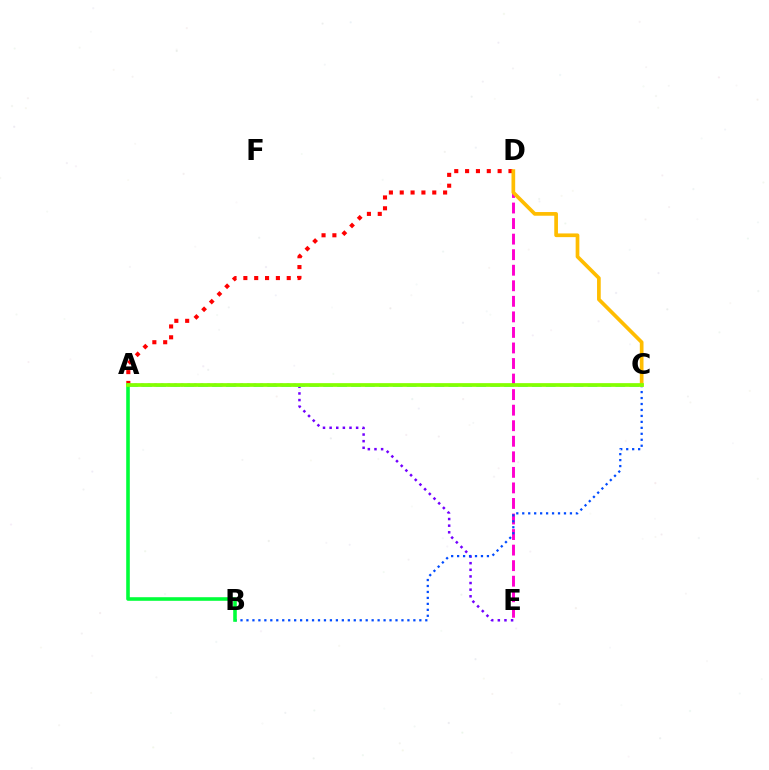{('A', 'E'): [{'color': '#7200ff', 'line_style': 'dotted', 'thickness': 1.8}], ('D', 'E'): [{'color': '#ff00cf', 'line_style': 'dashed', 'thickness': 2.11}], ('A', 'D'): [{'color': '#ff0000', 'line_style': 'dotted', 'thickness': 2.95}], ('A', 'C'): [{'color': '#00fff6', 'line_style': 'dashed', 'thickness': 1.89}, {'color': '#84ff00', 'line_style': 'solid', 'thickness': 2.68}], ('B', 'C'): [{'color': '#004bff', 'line_style': 'dotted', 'thickness': 1.62}], ('C', 'D'): [{'color': '#ffbd00', 'line_style': 'solid', 'thickness': 2.66}], ('A', 'B'): [{'color': '#00ff39', 'line_style': 'solid', 'thickness': 2.58}]}